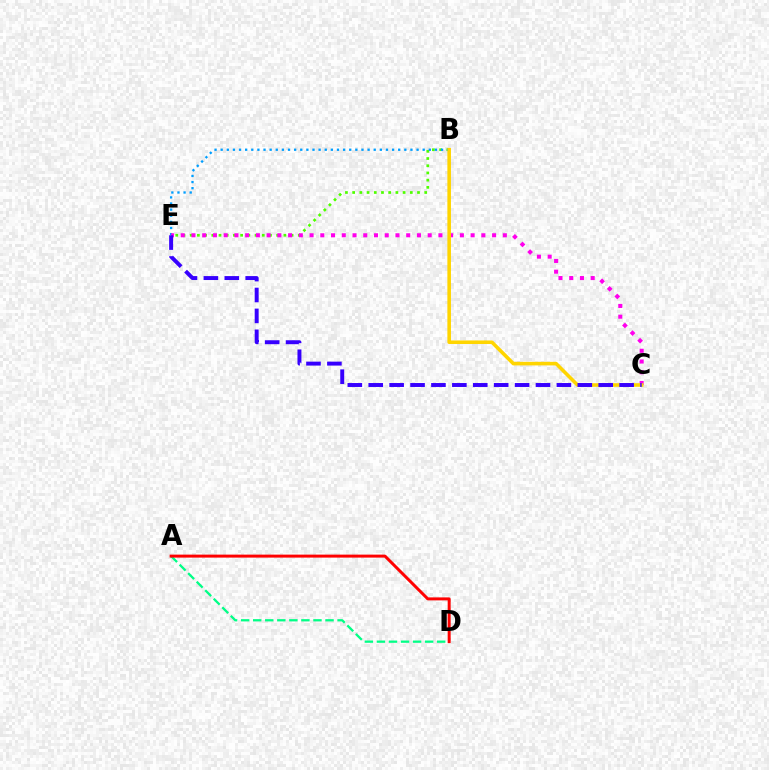{('A', 'D'): [{'color': '#00ff86', 'line_style': 'dashed', 'thickness': 1.64}, {'color': '#ff0000', 'line_style': 'solid', 'thickness': 2.15}], ('B', 'E'): [{'color': '#4fff00', 'line_style': 'dotted', 'thickness': 1.96}, {'color': '#009eff', 'line_style': 'dotted', 'thickness': 1.66}], ('C', 'E'): [{'color': '#ff00ed', 'line_style': 'dotted', 'thickness': 2.92}, {'color': '#3700ff', 'line_style': 'dashed', 'thickness': 2.84}], ('B', 'C'): [{'color': '#ffd500', 'line_style': 'solid', 'thickness': 2.58}]}